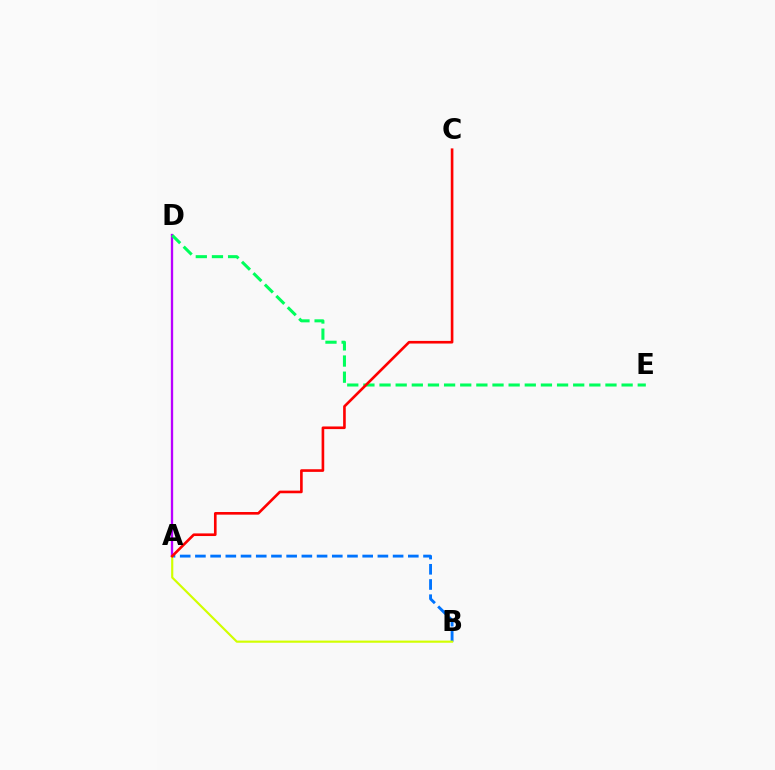{('A', 'B'): [{'color': '#0074ff', 'line_style': 'dashed', 'thickness': 2.07}, {'color': '#d1ff00', 'line_style': 'solid', 'thickness': 1.55}], ('A', 'D'): [{'color': '#b900ff', 'line_style': 'solid', 'thickness': 1.68}], ('D', 'E'): [{'color': '#00ff5c', 'line_style': 'dashed', 'thickness': 2.19}], ('A', 'C'): [{'color': '#ff0000', 'line_style': 'solid', 'thickness': 1.9}]}